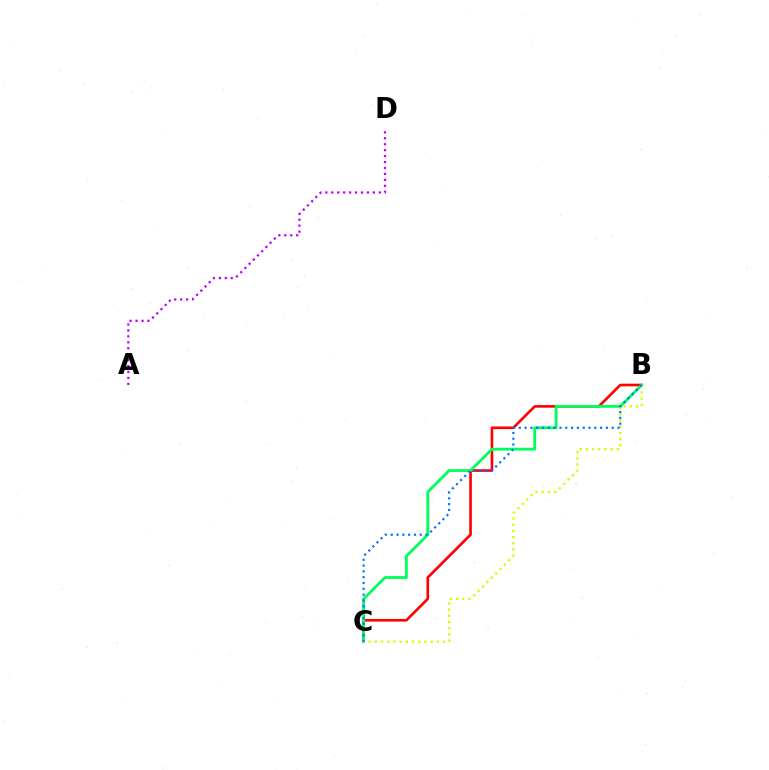{('B', 'C'): [{'color': '#ff0000', 'line_style': 'solid', 'thickness': 1.9}, {'color': '#00ff5c', 'line_style': 'solid', 'thickness': 2.03}, {'color': '#d1ff00', 'line_style': 'dotted', 'thickness': 1.68}, {'color': '#0074ff', 'line_style': 'dotted', 'thickness': 1.58}], ('A', 'D'): [{'color': '#b900ff', 'line_style': 'dotted', 'thickness': 1.61}]}